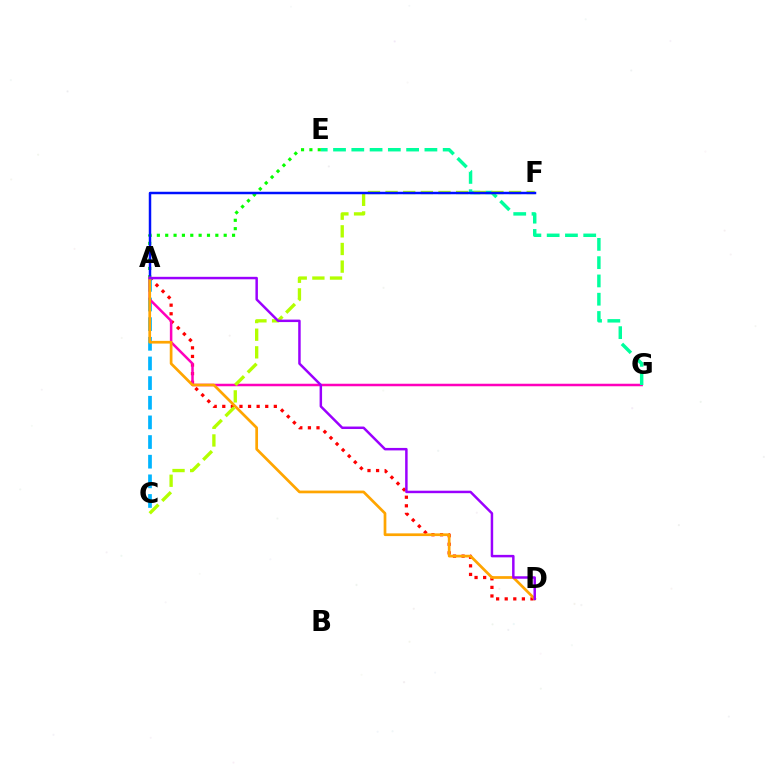{('A', 'D'): [{'color': '#ff0000', 'line_style': 'dotted', 'thickness': 2.33}, {'color': '#ffa500', 'line_style': 'solid', 'thickness': 1.95}, {'color': '#9b00ff', 'line_style': 'solid', 'thickness': 1.79}], ('A', 'C'): [{'color': '#00b5ff', 'line_style': 'dashed', 'thickness': 2.67}], ('A', 'G'): [{'color': '#ff00bd', 'line_style': 'solid', 'thickness': 1.81}], ('E', 'G'): [{'color': '#00ff9d', 'line_style': 'dashed', 'thickness': 2.48}], ('C', 'F'): [{'color': '#b3ff00', 'line_style': 'dashed', 'thickness': 2.4}], ('A', 'E'): [{'color': '#08ff00', 'line_style': 'dotted', 'thickness': 2.27}], ('A', 'F'): [{'color': '#0010ff', 'line_style': 'solid', 'thickness': 1.78}]}